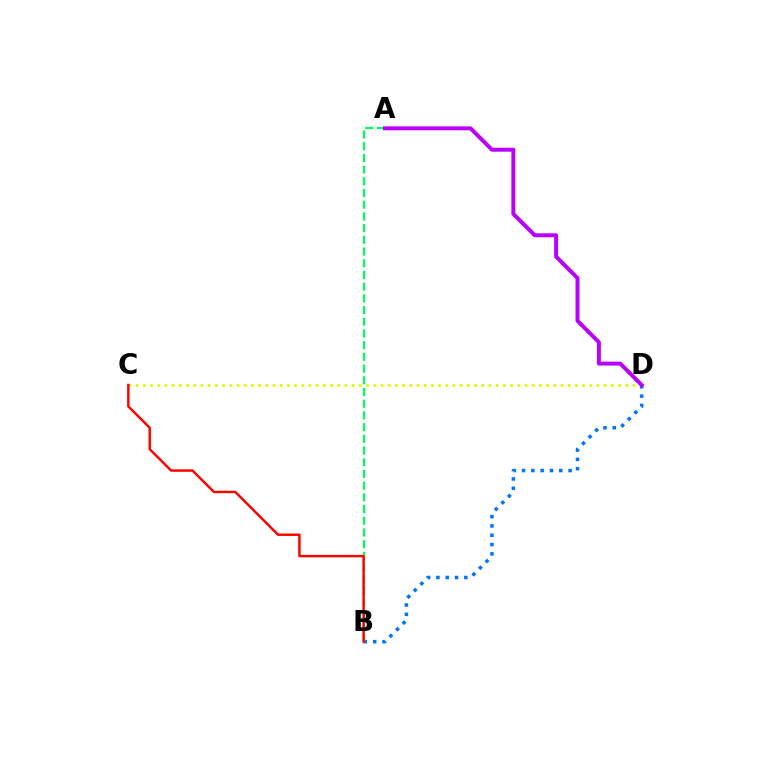{('C', 'D'): [{'color': '#d1ff00', 'line_style': 'dotted', 'thickness': 1.96}], ('B', 'D'): [{'color': '#0074ff', 'line_style': 'dotted', 'thickness': 2.53}], ('A', 'B'): [{'color': '#00ff5c', 'line_style': 'dashed', 'thickness': 1.59}], ('A', 'D'): [{'color': '#b900ff', 'line_style': 'solid', 'thickness': 2.84}], ('B', 'C'): [{'color': '#ff0000', 'line_style': 'solid', 'thickness': 1.77}]}